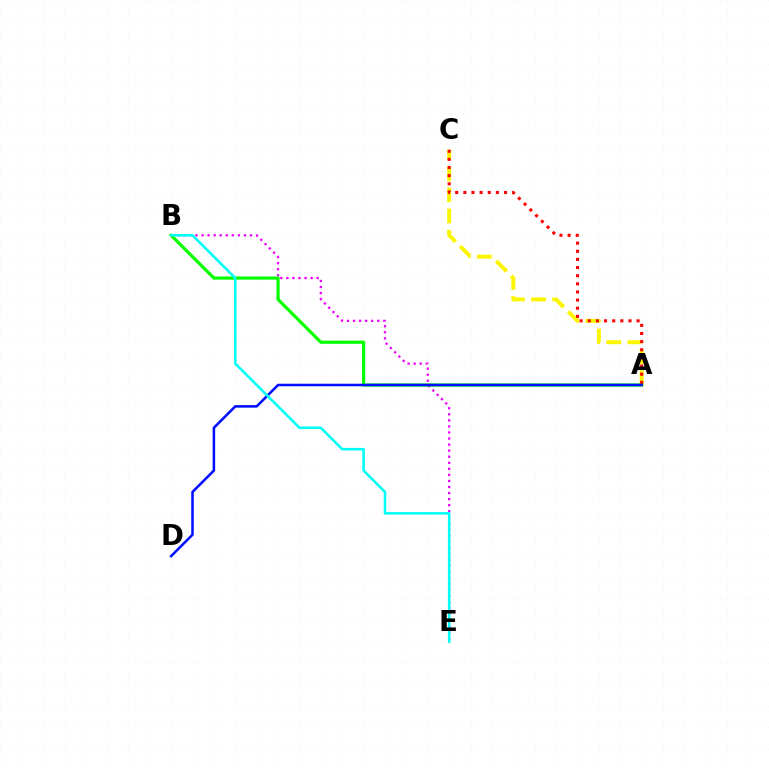{('A', 'C'): [{'color': '#fcf500', 'line_style': 'dashed', 'thickness': 2.87}, {'color': '#ff0000', 'line_style': 'dotted', 'thickness': 2.21}], ('B', 'E'): [{'color': '#ee00ff', 'line_style': 'dotted', 'thickness': 1.65}, {'color': '#00fff6', 'line_style': 'solid', 'thickness': 1.83}], ('A', 'B'): [{'color': '#08ff00', 'line_style': 'solid', 'thickness': 2.32}], ('A', 'D'): [{'color': '#0010ff', 'line_style': 'solid', 'thickness': 1.84}]}